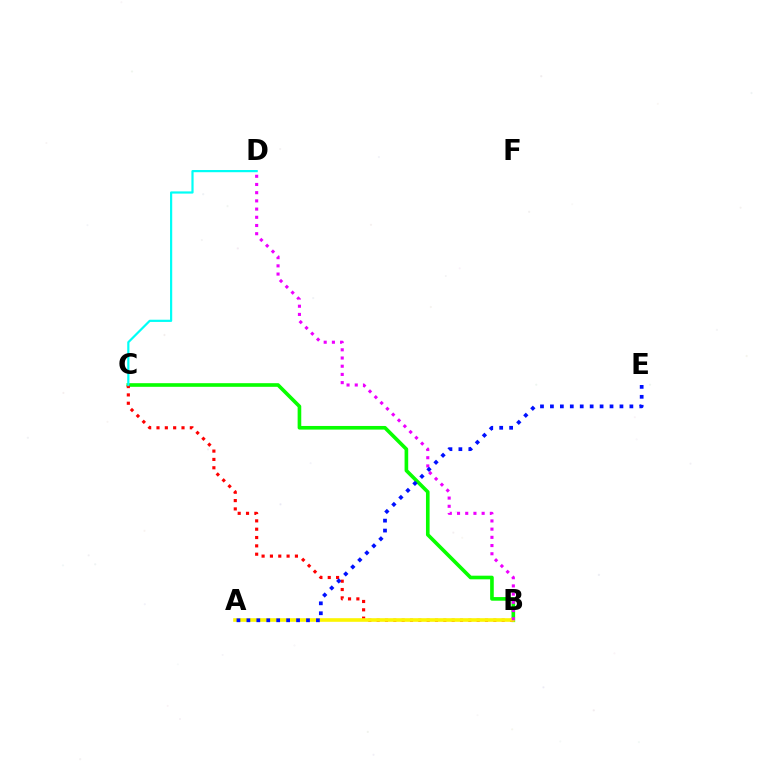{('B', 'C'): [{'color': '#08ff00', 'line_style': 'solid', 'thickness': 2.62}, {'color': '#ff0000', 'line_style': 'dotted', 'thickness': 2.26}], ('A', 'B'): [{'color': '#fcf500', 'line_style': 'solid', 'thickness': 2.6}], ('B', 'D'): [{'color': '#ee00ff', 'line_style': 'dotted', 'thickness': 2.23}], ('A', 'E'): [{'color': '#0010ff', 'line_style': 'dotted', 'thickness': 2.7}], ('C', 'D'): [{'color': '#00fff6', 'line_style': 'solid', 'thickness': 1.59}]}